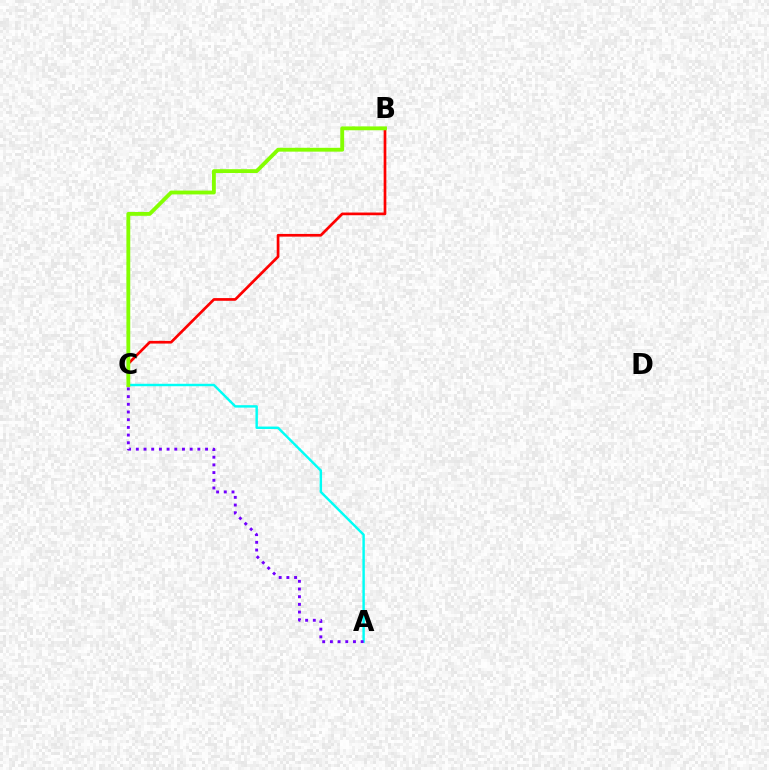{('A', 'C'): [{'color': '#00fff6', 'line_style': 'solid', 'thickness': 1.75}, {'color': '#7200ff', 'line_style': 'dotted', 'thickness': 2.09}], ('B', 'C'): [{'color': '#ff0000', 'line_style': 'solid', 'thickness': 1.94}, {'color': '#84ff00', 'line_style': 'solid', 'thickness': 2.77}]}